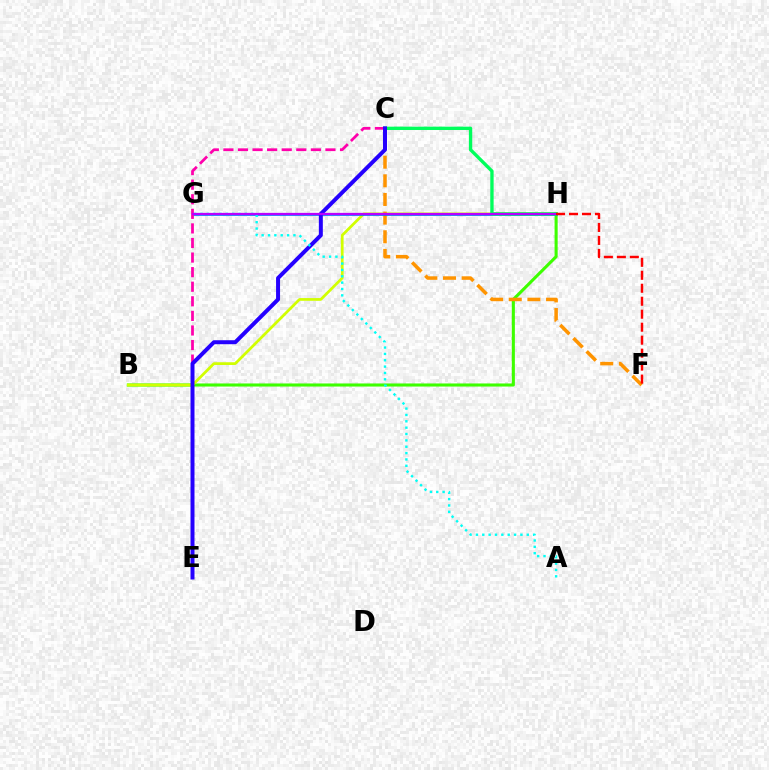{('B', 'H'): [{'color': '#3dff00', 'line_style': 'solid', 'thickness': 2.22}, {'color': '#d1ff00', 'line_style': 'solid', 'thickness': 1.97}], ('C', 'F'): [{'color': '#ff9400', 'line_style': 'dashed', 'thickness': 2.53}], ('G', 'H'): [{'color': '#0074ff', 'line_style': 'solid', 'thickness': 1.89}, {'color': '#b900ff', 'line_style': 'solid', 'thickness': 1.63}], ('C', 'E'): [{'color': '#ff00ac', 'line_style': 'dashed', 'thickness': 1.98}, {'color': '#2500ff', 'line_style': 'solid', 'thickness': 2.87}], ('C', 'H'): [{'color': '#00ff5c', 'line_style': 'solid', 'thickness': 2.41}], ('A', 'G'): [{'color': '#00fff6', 'line_style': 'dotted', 'thickness': 1.73}], ('F', 'H'): [{'color': '#ff0000', 'line_style': 'dashed', 'thickness': 1.76}]}